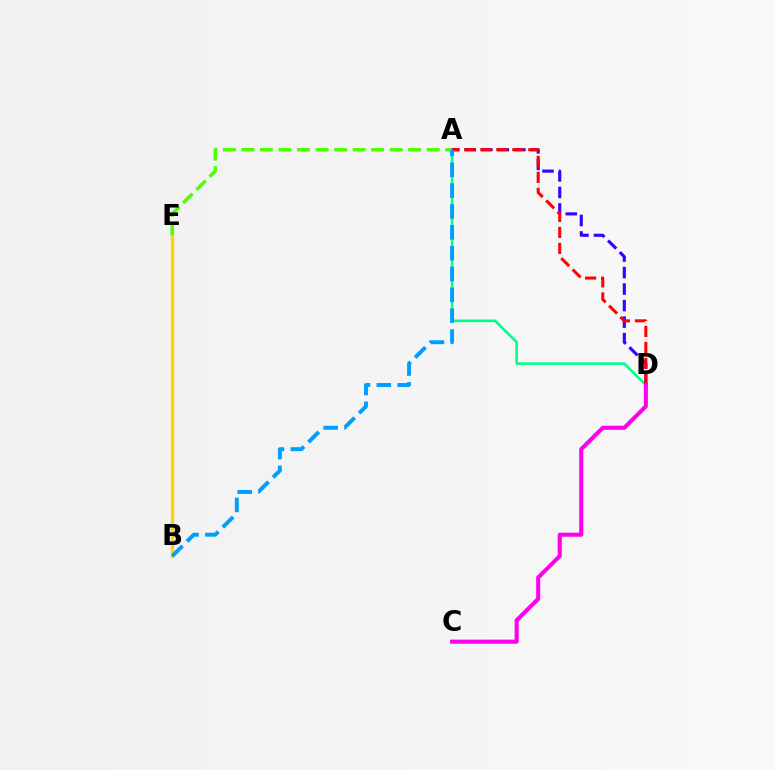{('B', 'E'): [{'color': '#ffd500', 'line_style': 'solid', 'thickness': 2.39}], ('A', 'D'): [{'color': '#00ff86', 'line_style': 'solid', 'thickness': 1.85}, {'color': '#3700ff', 'line_style': 'dashed', 'thickness': 2.24}, {'color': '#ff0000', 'line_style': 'dashed', 'thickness': 2.17}], ('A', 'E'): [{'color': '#4fff00', 'line_style': 'dashed', 'thickness': 2.52}], ('C', 'D'): [{'color': '#ff00ed', 'line_style': 'solid', 'thickness': 2.93}], ('A', 'B'): [{'color': '#009eff', 'line_style': 'dashed', 'thickness': 2.83}]}